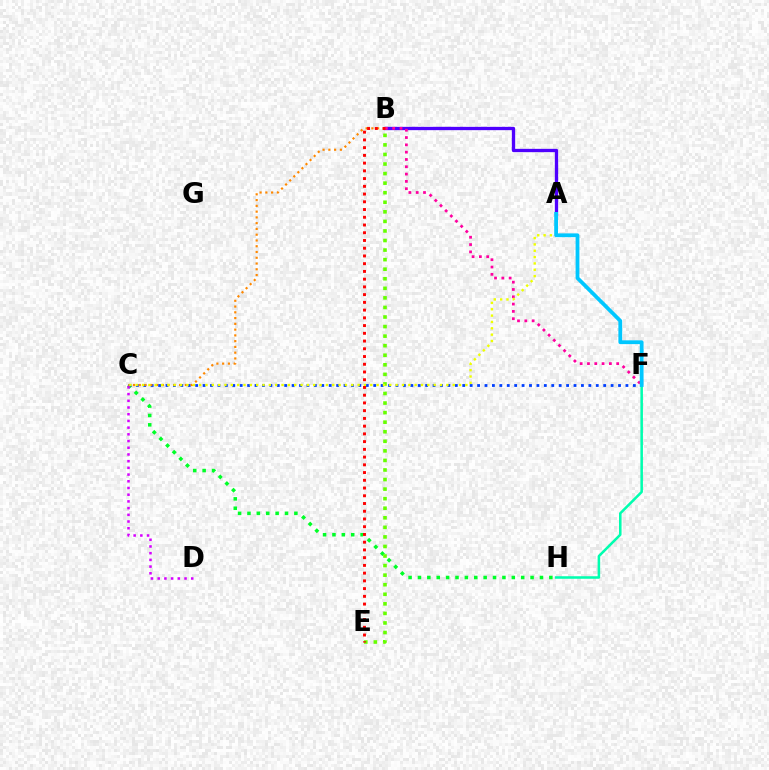{('C', 'H'): [{'color': '#00ff27', 'line_style': 'dotted', 'thickness': 2.55}], ('A', 'B'): [{'color': '#4f00ff', 'line_style': 'solid', 'thickness': 2.39}], ('C', 'F'): [{'color': '#003fff', 'line_style': 'dotted', 'thickness': 2.02}], ('B', 'E'): [{'color': '#66ff00', 'line_style': 'dotted', 'thickness': 2.6}, {'color': '#ff0000', 'line_style': 'dotted', 'thickness': 2.1}], ('C', 'D'): [{'color': '#d600ff', 'line_style': 'dotted', 'thickness': 1.82}], ('B', 'C'): [{'color': '#ff8800', 'line_style': 'dotted', 'thickness': 1.57}], ('F', 'H'): [{'color': '#00ffaf', 'line_style': 'solid', 'thickness': 1.83}], ('B', 'F'): [{'color': '#ff00a0', 'line_style': 'dotted', 'thickness': 1.99}], ('A', 'C'): [{'color': '#eeff00', 'line_style': 'dotted', 'thickness': 1.72}], ('A', 'F'): [{'color': '#00c7ff', 'line_style': 'solid', 'thickness': 2.73}]}